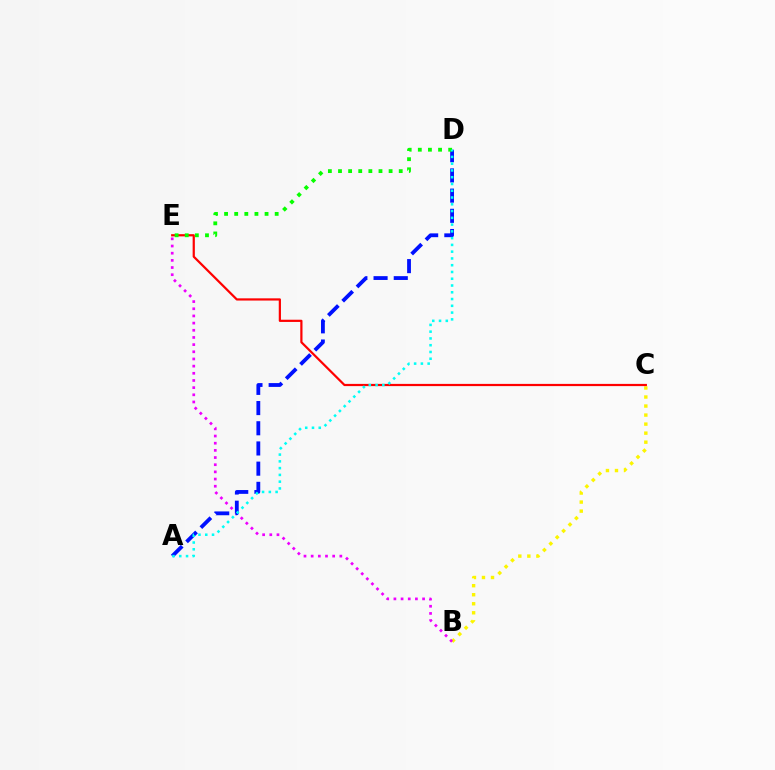{('B', 'C'): [{'color': '#fcf500', 'line_style': 'dotted', 'thickness': 2.45}], ('B', 'E'): [{'color': '#ee00ff', 'line_style': 'dotted', 'thickness': 1.95}], ('C', 'E'): [{'color': '#ff0000', 'line_style': 'solid', 'thickness': 1.59}], ('A', 'D'): [{'color': '#0010ff', 'line_style': 'dashed', 'thickness': 2.74}, {'color': '#00fff6', 'line_style': 'dotted', 'thickness': 1.84}], ('D', 'E'): [{'color': '#08ff00', 'line_style': 'dotted', 'thickness': 2.75}]}